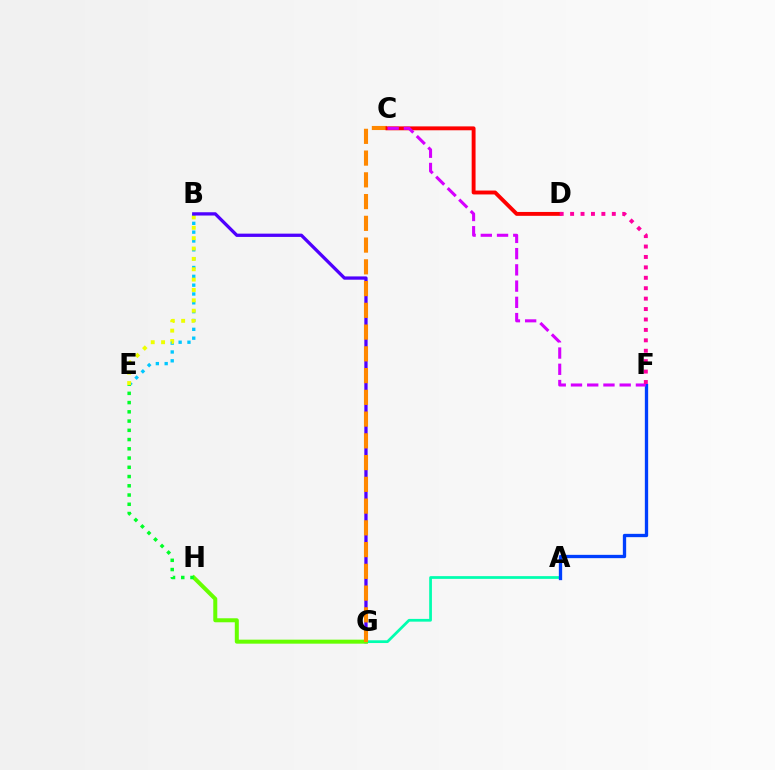{('B', 'E'): [{'color': '#00c7ff', 'line_style': 'dotted', 'thickness': 2.4}, {'color': '#eeff00', 'line_style': 'dotted', 'thickness': 2.82}], ('B', 'G'): [{'color': '#4f00ff', 'line_style': 'solid', 'thickness': 2.36}], ('A', 'G'): [{'color': '#00ffaf', 'line_style': 'solid', 'thickness': 1.97}], ('G', 'H'): [{'color': '#66ff00', 'line_style': 'solid', 'thickness': 2.88}], ('A', 'F'): [{'color': '#003fff', 'line_style': 'solid', 'thickness': 2.38}], ('C', 'G'): [{'color': '#ff8800', 'line_style': 'dashed', 'thickness': 2.95}], ('C', 'D'): [{'color': '#ff0000', 'line_style': 'solid', 'thickness': 2.8}], ('E', 'H'): [{'color': '#00ff27', 'line_style': 'dotted', 'thickness': 2.51}], ('C', 'F'): [{'color': '#d600ff', 'line_style': 'dashed', 'thickness': 2.21}], ('D', 'F'): [{'color': '#ff00a0', 'line_style': 'dotted', 'thickness': 2.83}]}